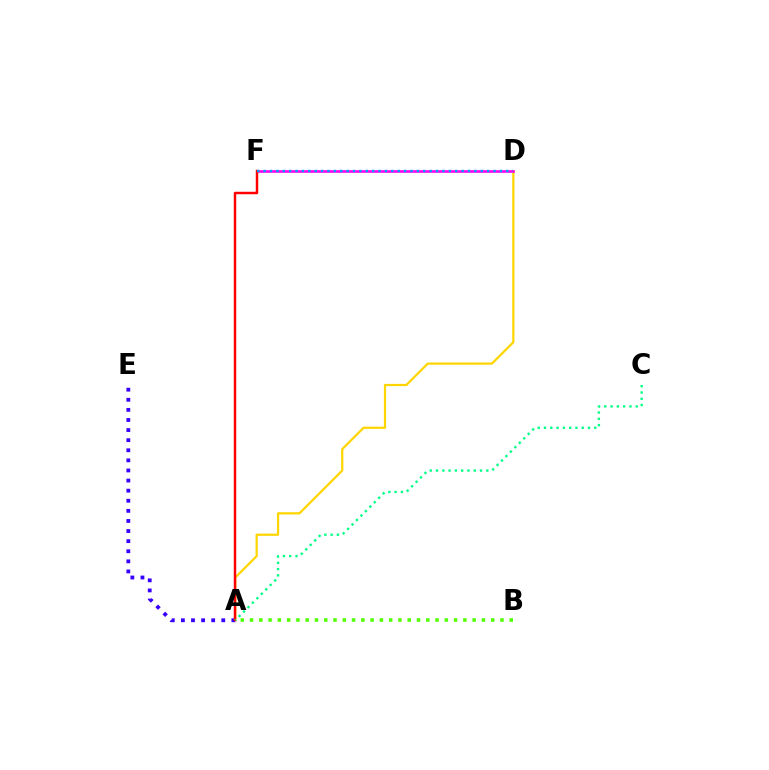{('A', 'D'): [{'color': '#ffd500', 'line_style': 'solid', 'thickness': 1.6}], ('A', 'B'): [{'color': '#4fff00', 'line_style': 'dotted', 'thickness': 2.52}], ('D', 'F'): [{'color': '#ff00ed', 'line_style': 'solid', 'thickness': 1.88}, {'color': '#009eff', 'line_style': 'dotted', 'thickness': 1.74}], ('A', 'E'): [{'color': '#3700ff', 'line_style': 'dotted', 'thickness': 2.74}], ('A', 'F'): [{'color': '#ff0000', 'line_style': 'solid', 'thickness': 1.77}], ('A', 'C'): [{'color': '#00ff86', 'line_style': 'dotted', 'thickness': 1.71}]}